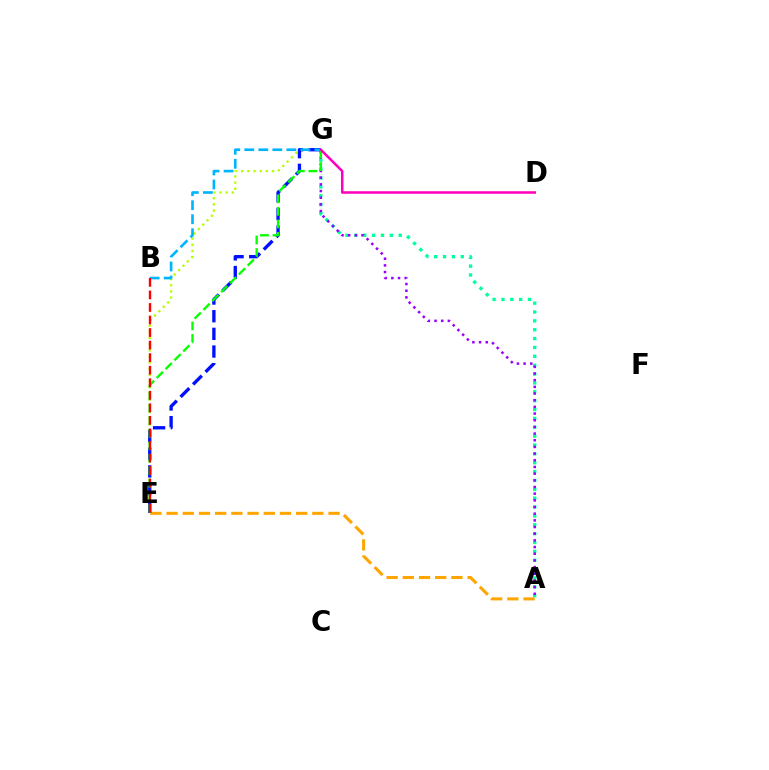{('E', 'G'): [{'color': '#b3ff00', 'line_style': 'dotted', 'thickness': 1.67}, {'color': '#0010ff', 'line_style': 'dashed', 'thickness': 2.4}, {'color': '#08ff00', 'line_style': 'dashed', 'thickness': 1.7}], ('A', 'G'): [{'color': '#00ff9d', 'line_style': 'dotted', 'thickness': 2.41}, {'color': '#9b00ff', 'line_style': 'dotted', 'thickness': 1.81}], ('A', 'E'): [{'color': '#ffa500', 'line_style': 'dashed', 'thickness': 2.2}], ('B', 'G'): [{'color': '#00b5ff', 'line_style': 'dashed', 'thickness': 1.91}], ('D', 'G'): [{'color': '#ff00bd', 'line_style': 'solid', 'thickness': 1.82}], ('B', 'E'): [{'color': '#ff0000', 'line_style': 'dashed', 'thickness': 1.7}]}